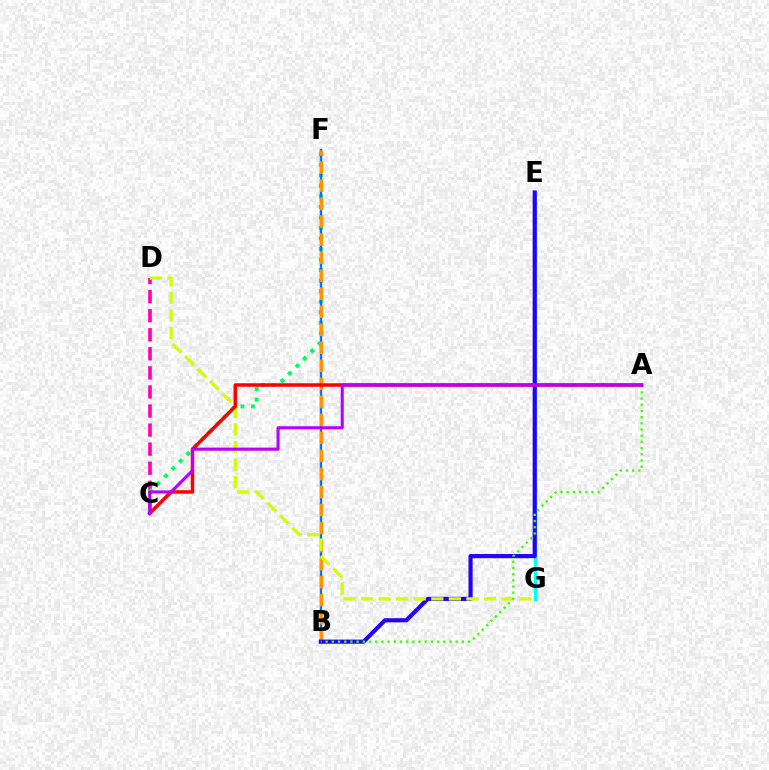{('C', 'D'): [{'color': '#ff00ac', 'line_style': 'dashed', 'thickness': 2.59}], ('C', 'F'): [{'color': '#00ff5c', 'line_style': 'dotted', 'thickness': 2.86}], ('B', 'F'): [{'color': '#0074ff', 'line_style': 'solid', 'thickness': 1.74}, {'color': '#ff9400', 'line_style': 'dashed', 'thickness': 2.45}], ('E', 'G'): [{'color': '#00fff6', 'line_style': 'solid', 'thickness': 2.35}], ('B', 'E'): [{'color': '#2500ff', 'line_style': 'solid', 'thickness': 2.98}], ('D', 'G'): [{'color': '#d1ff00', 'line_style': 'dashed', 'thickness': 2.39}], ('A', 'B'): [{'color': '#3dff00', 'line_style': 'dotted', 'thickness': 1.68}], ('A', 'C'): [{'color': '#ff0000', 'line_style': 'solid', 'thickness': 2.52}, {'color': '#b900ff', 'line_style': 'solid', 'thickness': 2.23}]}